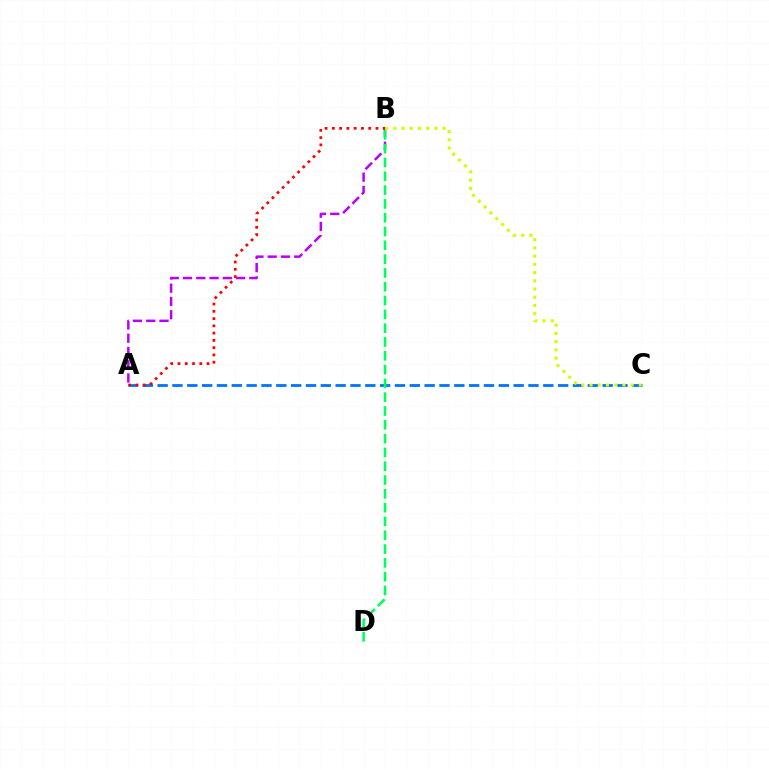{('A', 'B'): [{'color': '#b900ff', 'line_style': 'dashed', 'thickness': 1.8}, {'color': '#ff0000', 'line_style': 'dotted', 'thickness': 1.97}], ('A', 'C'): [{'color': '#0074ff', 'line_style': 'dashed', 'thickness': 2.02}], ('B', 'C'): [{'color': '#d1ff00', 'line_style': 'dotted', 'thickness': 2.23}], ('B', 'D'): [{'color': '#00ff5c', 'line_style': 'dashed', 'thickness': 1.88}]}